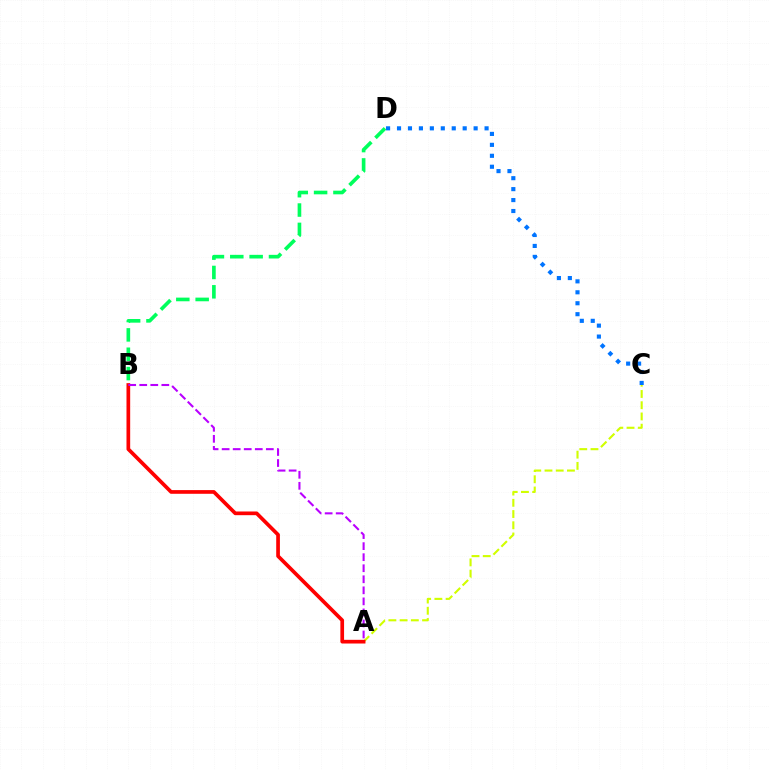{('A', 'C'): [{'color': '#d1ff00', 'line_style': 'dashed', 'thickness': 1.53}], ('A', 'B'): [{'color': '#ff0000', 'line_style': 'solid', 'thickness': 2.66}, {'color': '#b900ff', 'line_style': 'dashed', 'thickness': 1.5}], ('B', 'D'): [{'color': '#00ff5c', 'line_style': 'dashed', 'thickness': 2.63}], ('C', 'D'): [{'color': '#0074ff', 'line_style': 'dotted', 'thickness': 2.97}]}